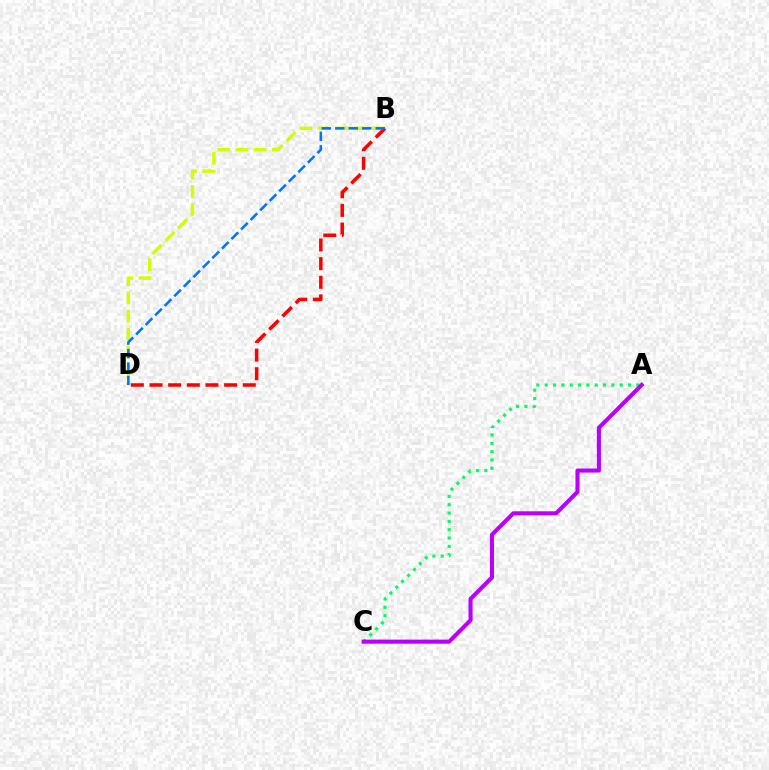{('A', 'C'): [{'color': '#00ff5c', 'line_style': 'dotted', 'thickness': 2.26}, {'color': '#b900ff', 'line_style': 'solid', 'thickness': 2.94}], ('B', 'D'): [{'color': '#d1ff00', 'line_style': 'dashed', 'thickness': 2.47}, {'color': '#ff0000', 'line_style': 'dashed', 'thickness': 2.53}, {'color': '#0074ff', 'line_style': 'dashed', 'thickness': 1.83}]}